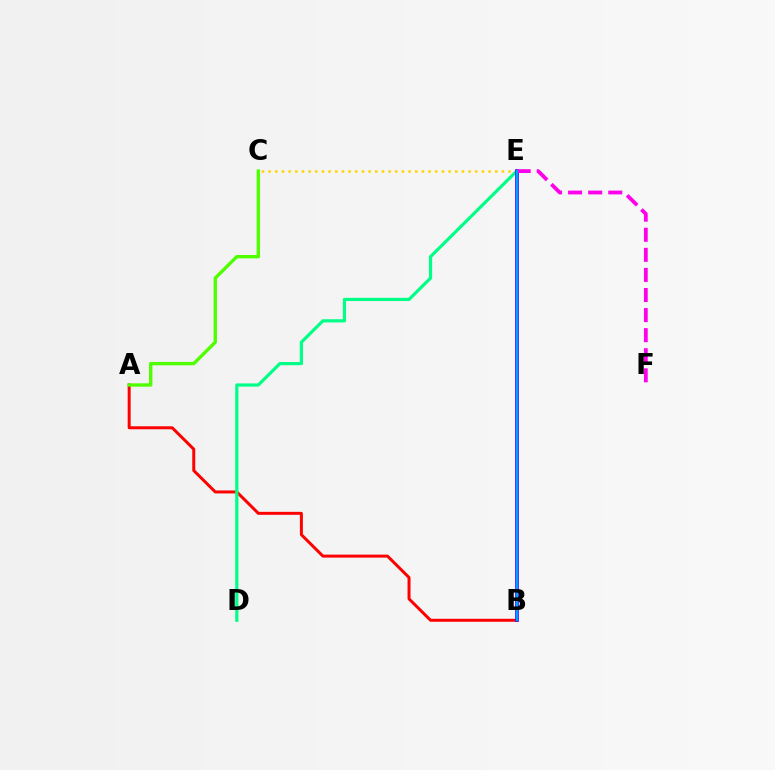{('A', 'B'): [{'color': '#ff0000', 'line_style': 'solid', 'thickness': 2.14}], ('A', 'C'): [{'color': '#4fff00', 'line_style': 'solid', 'thickness': 2.42}], ('D', 'E'): [{'color': '#00ff86', 'line_style': 'solid', 'thickness': 2.3}], ('C', 'E'): [{'color': '#ffd500', 'line_style': 'dotted', 'thickness': 1.81}], ('B', 'E'): [{'color': '#3700ff', 'line_style': 'solid', 'thickness': 2.61}, {'color': '#009eff', 'line_style': 'solid', 'thickness': 1.64}], ('E', 'F'): [{'color': '#ff00ed', 'line_style': 'dashed', 'thickness': 2.73}]}